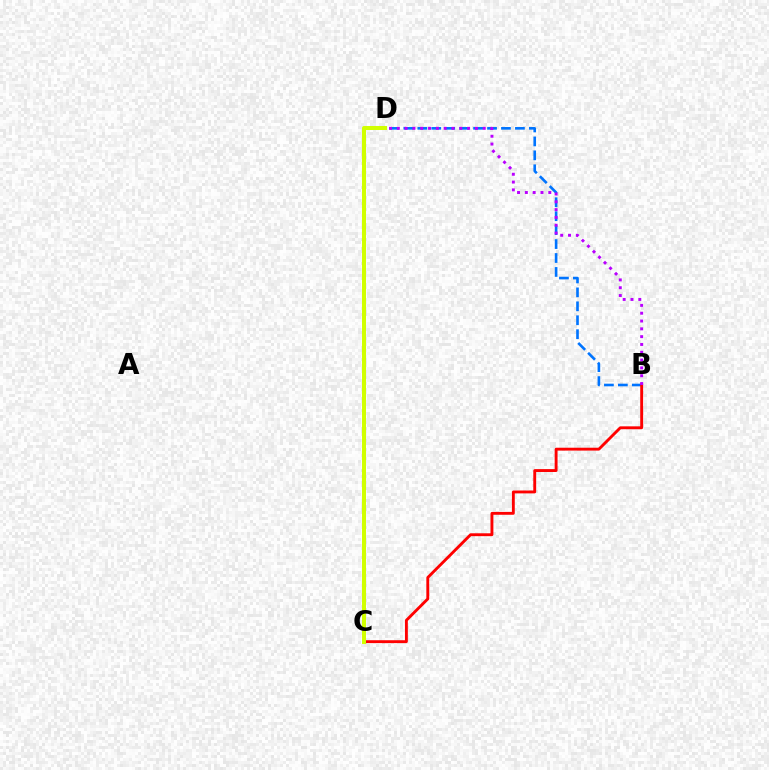{('B', 'D'): [{'color': '#0074ff', 'line_style': 'dashed', 'thickness': 1.89}, {'color': '#b900ff', 'line_style': 'dotted', 'thickness': 2.12}], ('C', 'D'): [{'color': '#00ff5c', 'line_style': 'dashed', 'thickness': 2.87}, {'color': '#d1ff00', 'line_style': 'solid', 'thickness': 2.89}], ('B', 'C'): [{'color': '#ff0000', 'line_style': 'solid', 'thickness': 2.07}]}